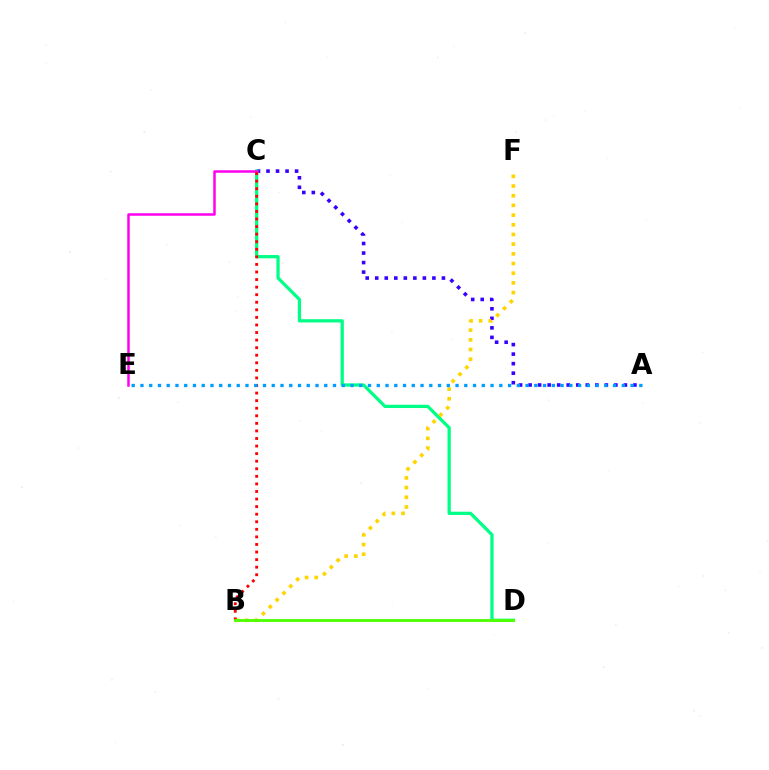{('A', 'C'): [{'color': '#3700ff', 'line_style': 'dotted', 'thickness': 2.59}], ('C', 'D'): [{'color': '#00ff86', 'line_style': 'solid', 'thickness': 2.35}], ('B', 'F'): [{'color': '#ffd500', 'line_style': 'dotted', 'thickness': 2.63}], ('C', 'E'): [{'color': '#ff00ed', 'line_style': 'solid', 'thickness': 1.8}], ('B', 'C'): [{'color': '#ff0000', 'line_style': 'dotted', 'thickness': 2.06}], ('B', 'D'): [{'color': '#4fff00', 'line_style': 'solid', 'thickness': 2.06}], ('A', 'E'): [{'color': '#009eff', 'line_style': 'dotted', 'thickness': 2.38}]}